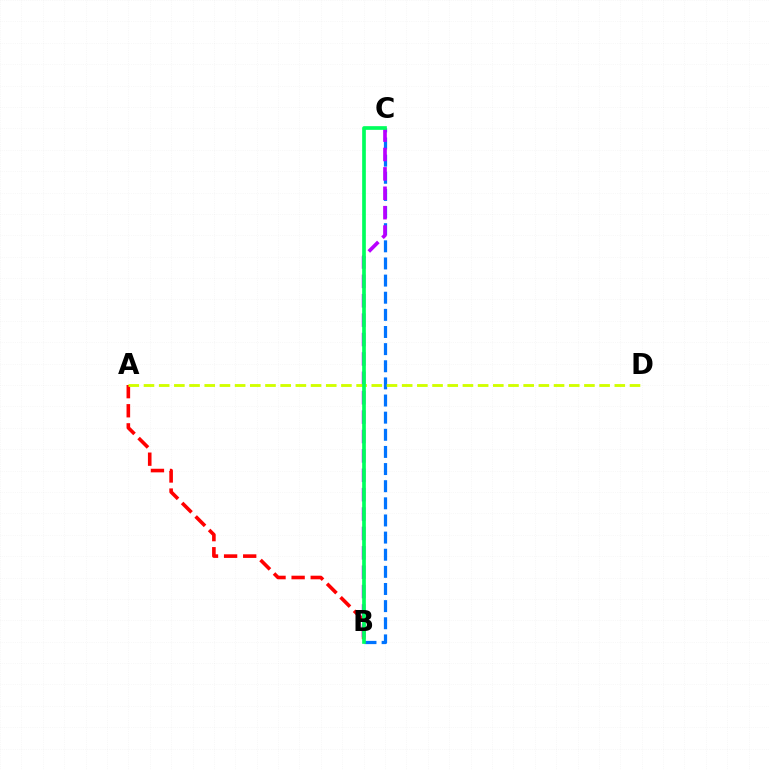{('A', 'B'): [{'color': '#ff0000', 'line_style': 'dashed', 'thickness': 2.59}], ('B', 'C'): [{'color': '#0074ff', 'line_style': 'dashed', 'thickness': 2.33}, {'color': '#b900ff', 'line_style': 'dashed', 'thickness': 2.63}, {'color': '#00ff5c', 'line_style': 'solid', 'thickness': 2.66}], ('A', 'D'): [{'color': '#d1ff00', 'line_style': 'dashed', 'thickness': 2.06}]}